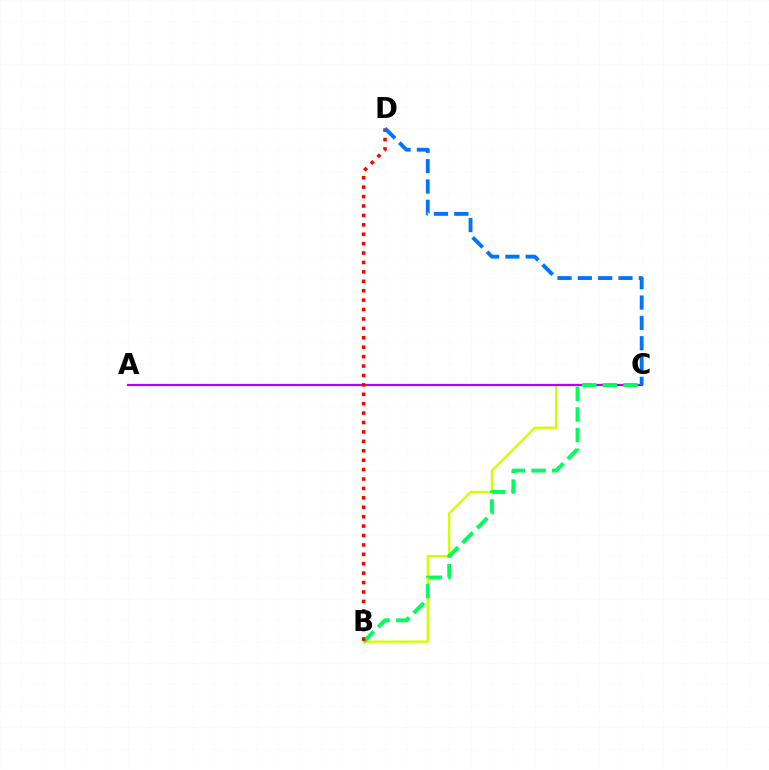{('B', 'C'): [{'color': '#d1ff00', 'line_style': 'solid', 'thickness': 1.69}, {'color': '#00ff5c', 'line_style': 'dashed', 'thickness': 2.8}], ('A', 'C'): [{'color': '#b900ff', 'line_style': 'solid', 'thickness': 1.58}], ('B', 'D'): [{'color': '#ff0000', 'line_style': 'dotted', 'thickness': 2.56}], ('C', 'D'): [{'color': '#0074ff', 'line_style': 'dashed', 'thickness': 2.76}]}